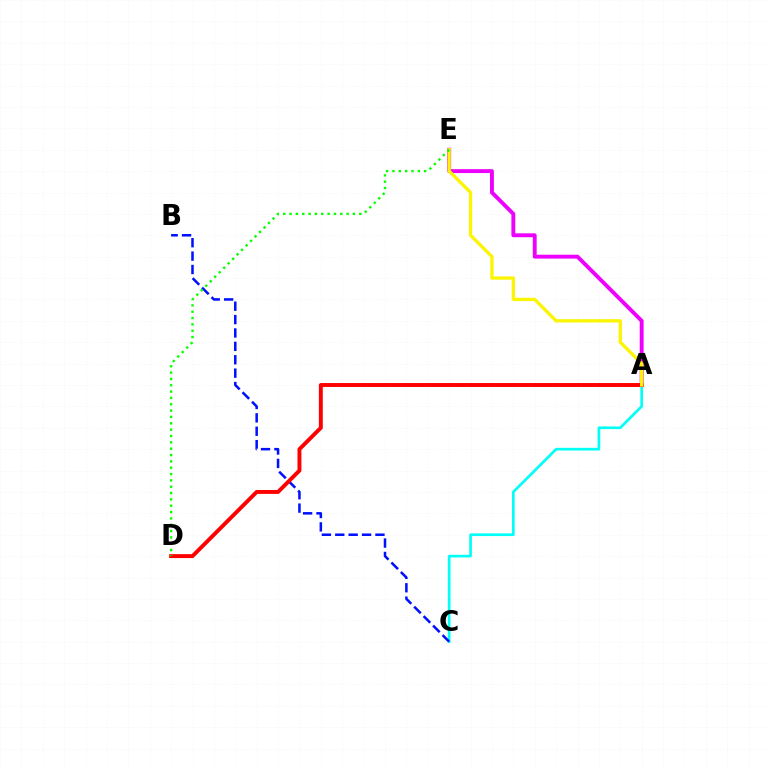{('A', 'C'): [{'color': '#00fff6', 'line_style': 'solid', 'thickness': 1.93}], ('A', 'E'): [{'color': '#ee00ff', 'line_style': 'solid', 'thickness': 2.8}, {'color': '#fcf500', 'line_style': 'solid', 'thickness': 2.37}], ('B', 'C'): [{'color': '#0010ff', 'line_style': 'dashed', 'thickness': 1.82}], ('A', 'D'): [{'color': '#ff0000', 'line_style': 'solid', 'thickness': 2.83}], ('D', 'E'): [{'color': '#08ff00', 'line_style': 'dotted', 'thickness': 1.72}]}